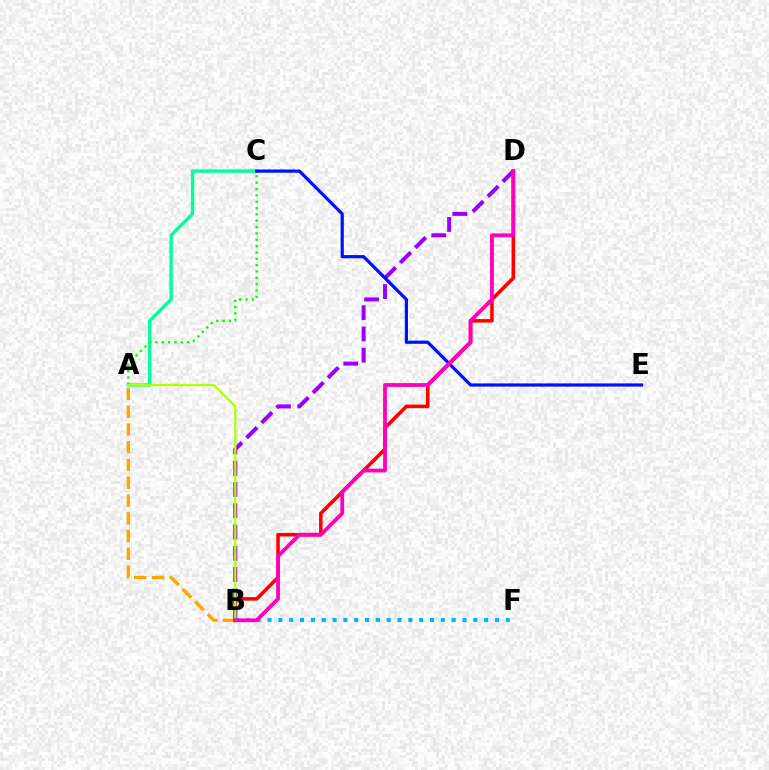{('A', 'B'): [{'color': '#ffa500', 'line_style': 'dashed', 'thickness': 2.41}, {'color': '#b3ff00', 'line_style': 'solid', 'thickness': 1.62}], ('A', 'C'): [{'color': '#00ff9d', 'line_style': 'solid', 'thickness': 2.4}, {'color': '#08ff00', 'line_style': 'dotted', 'thickness': 1.72}], ('B', 'D'): [{'color': '#ff0000', 'line_style': 'solid', 'thickness': 2.56}, {'color': '#9b00ff', 'line_style': 'dashed', 'thickness': 2.89}, {'color': '#ff00bd', 'line_style': 'solid', 'thickness': 2.73}], ('B', 'F'): [{'color': '#00b5ff', 'line_style': 'dotted', 'thickness': 2.94}], ('C', 'E'): [{'color': '#0010ff', 'line_style': 'solid', 'thickness': 2.3}]}